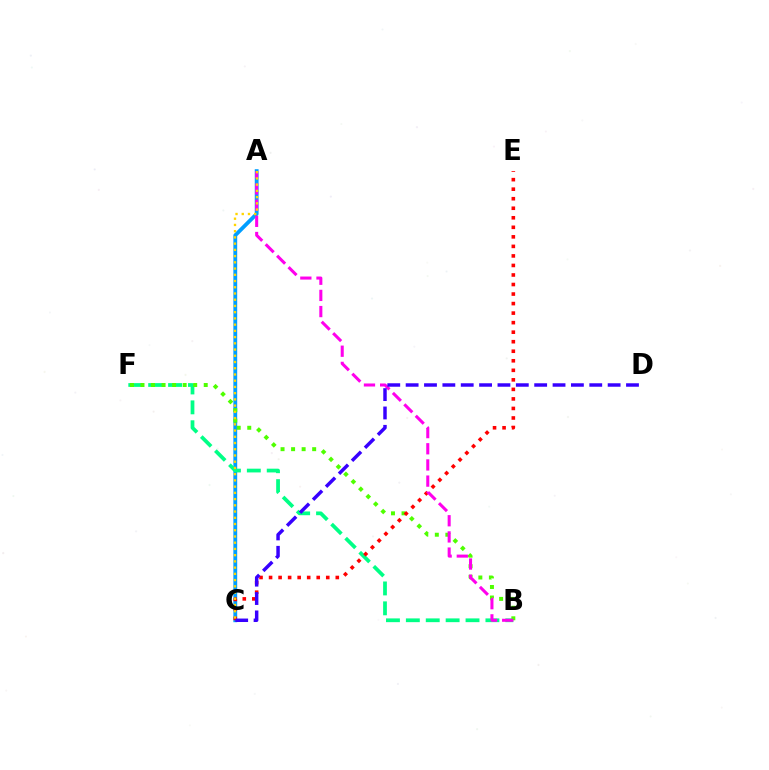{('A', 'C'): [{'color': '#009eff', 'line_style': 'solid', 'thickness': 2.75}, {'color': '#ffd500', 'line_style': 'dotted', 'thickness': 1.69}], ('B', 'F'): [{'color': '#00ff86', 'line_style': 'dashed', 'thickness': 2.7}, {'color': '#4fff00', 'line_style': 'dotted', 'thickness': 2.86}], ('C', 'E'): [{'color': '#ff0000', 'line_style': 'dotted', 'thickness': 2.59}], ('A', 'B'): [{'color': '#ff00ed', 'line_style': 'dashed', 'thickness': 2.2}], ('C', 'D'): [{'color': '#3700ff', 'line_style': 'dashed', 'thickness': 2.49}]}